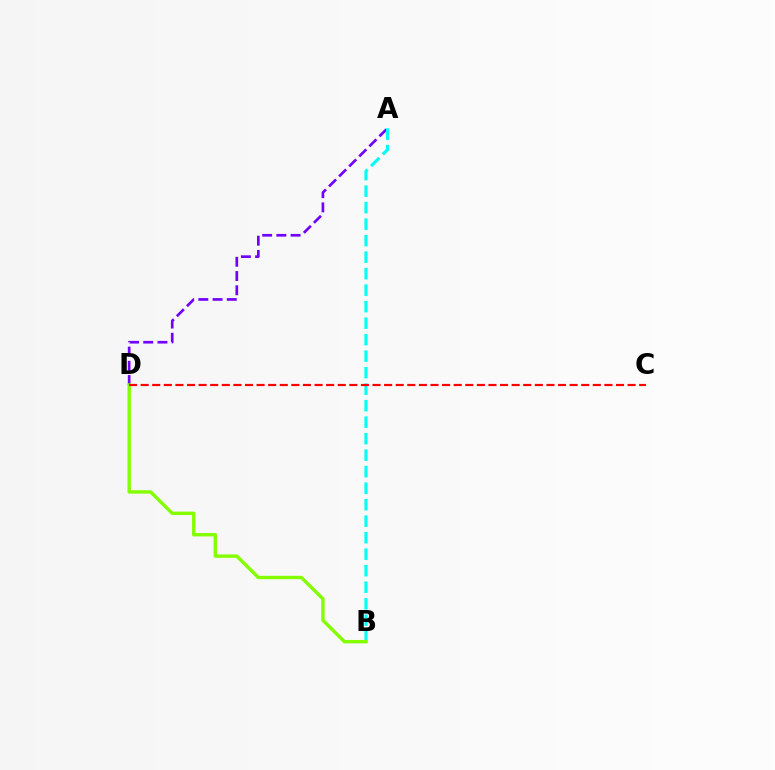{('A', 'D'): [{'color': '#7200ff', 'line_style': 'dashed', 'thickness': 1.93}], ('A', 'B'): [{'color': '#00fff6', 'line_style': 'dashed', 'thickness': 2.24}], ('B', 'D'): [{'color': '#84ff00', 'line_style': 'solid', 'thickness': 2.45}], ('C', 'D'): [{'color': '#ff0000', 'line_style': 'dashed', 'thickness': 1.58}]}